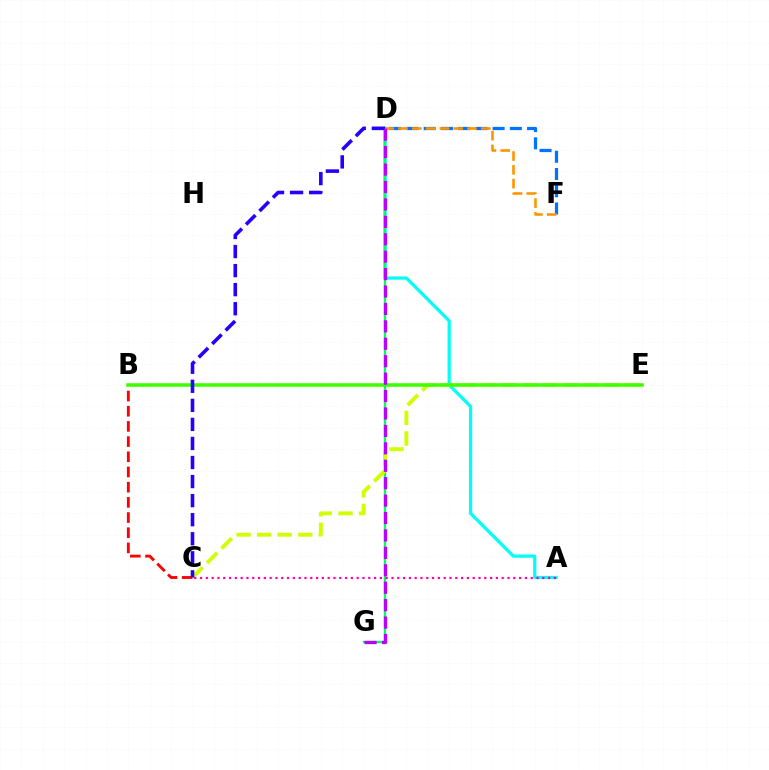{('B', 'C'): [{'color': '#ff0000', 'line_style': 'dashed', 'thickness': 2.06}], ('A', 'D'): [{'color': '#00fff6', 'line_style': 'solid', 'thickness': 2.33}], ('D', 'G'): [{'color': '#00ff5c', 'line_style': 'solid', 'thickness': 1.72}, {'color': '#b900ff', 'line_style': 'dashed', 'thickness': 2.37}], ('D', 'F'): [{'color': '#0074ff', 'line_style': 'dashed', 'thickness': 2.34}, {'color': '#ff9400', 'line_style': 'dashed', 'thickness': 1.88}], ('C', 'E'): [{'color': '#d1ff00', 'line_style': 'dashed', 'thickness': 2.79}], ('A', 'C'): [{'color': '#ff00ac', 'line_style': 'dotted', 'thickness': 1.58}], ('B', 'E'): [{'color': '#3dff00', 'line_style': 'solid', 'thickness': 2.54}], ('C', 'D'): [{'color': '#2500ff', 'line_style': 'dashed', 'thickness': 2.59}]}